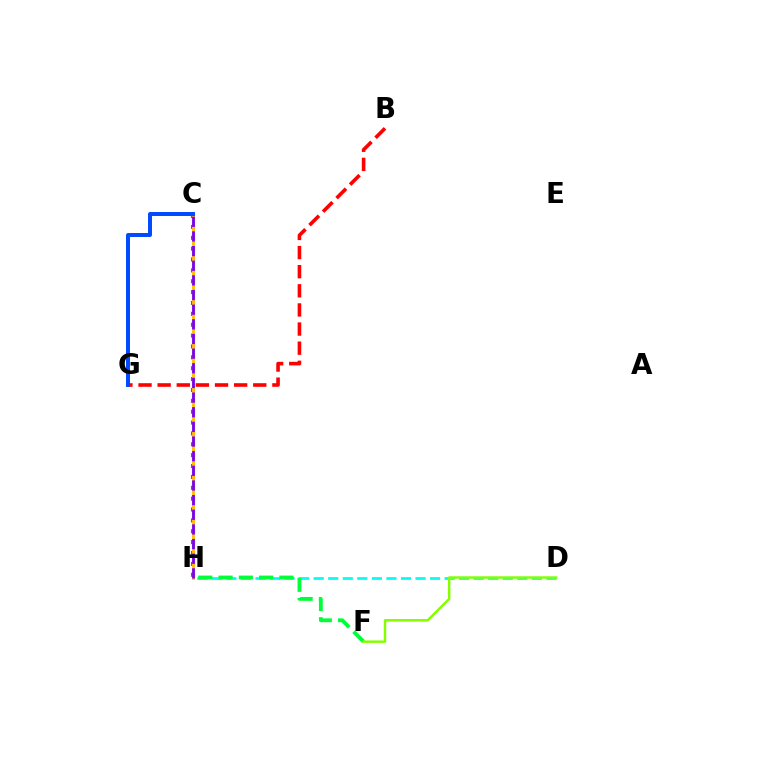{('C', 'H'): [{'color': '#ff00cf', 'line_style': 'dotted', 'thickness': 2.95}, {'color': '#ffbd00', 'line_style': 'solid', 'thickness': 2.05}, {'color': '#7200ff', 'line_style': 'dashed', 'thickness': 1.99}], ('B', 'G'): [{'color': '#ff0000', 'line_style': 'dashed', 'thickness': 2.6}], ('D', 'H'): [{'color': '#00fff6', 'line_style': 'dashed', 'thickness': 1.98}], ('F', 'H'): [{'color': '#00ff39', 'line_style': 'dashed', 'thickness': 2.76}], ('D', 'F'): [{'color': '#84ff00', 'line_style': 'solid', 'thickness': 1.77}], ('C', 'G'): [{'color': '#004bff', 'line_style': 'solid', 'thickness': 2.86}]}